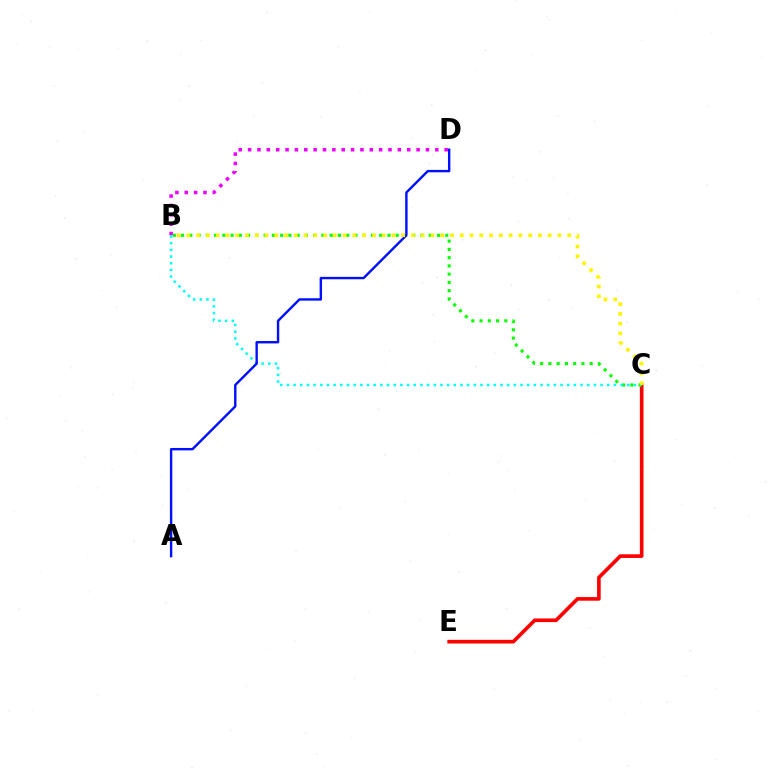{('C', 'E'): [{'color': '#ff0000', 'line_style': 'solid', 'thickness': 2.62}], ('B', 'C'): [{'color': '#08ff00', 'line_style': 'dotted', 'thickness': 2.24}, {'color': '#00fff6', 'line_style': 'dotted', 'thickness': 1.81}, {'color': '#fcf500', 'line_style': 'dotted', 'thickness': 2.65}], ('B', 'D'): [{'color': '#ee00ff', 'line_style': 'dotted', 'thickness': 2.54}], ('A', 'D'): [{'color': '#0010ff', 'line_style': 'solid', 'thickness': 1.73}]}